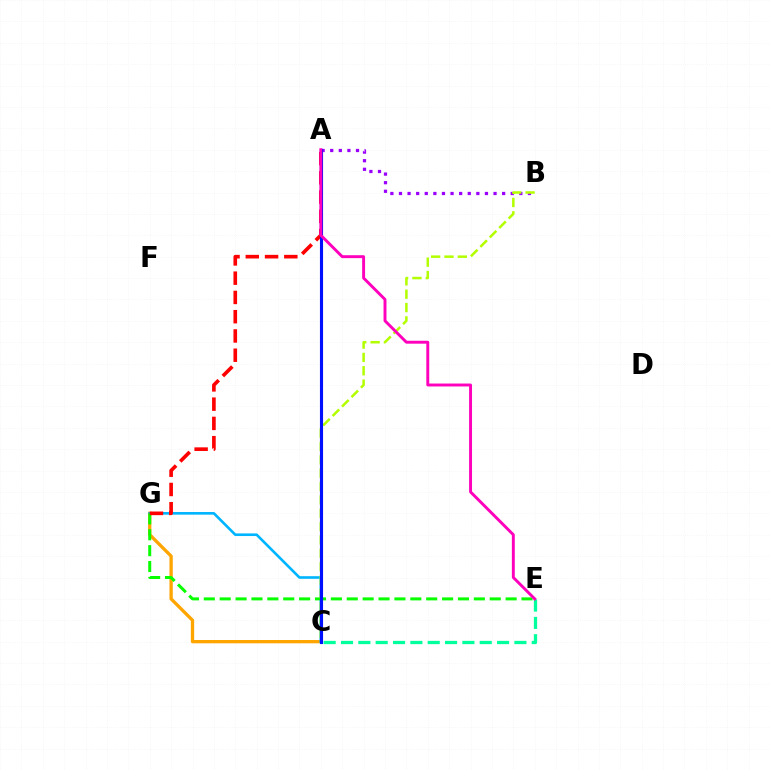{('C', 'G'): [{'color': '#ffa500', 'line_style': 'solid', 'thickness': 2.38}, {'color': '#00b5ff', 'line_style': 'solid', 'thickness': 1.9}], ('A', 'B'): [{'color': '#9b00ff', 'line_style': 'dotted', 'thickness': 2.34}], ('E', 'G'): [{'color': '#08ff00', 'line_style': 'dashed', 'thickness': 2.16}], ('B', 'C'): [{'color': '#b3ff00', 'line_style': 'dashed', 'thickness': 1.81}], ('A', 'G'): [{'color': '#ff0000', 'line_style': 'dashed', 'thickness': 2.62}], ('C', 'E'): [{'color': '#00ff9d', 'line_style': 'dashed', 'thickness': 2.36}], ('A', 'C'): [{'color': '#0010ff', 'line_style': 'solid', 'thickness': 2.24}], ('A', 'E'): [{'color': '#ff00bd', 'line_style': 'solid', 'thickness': 2.1}]}